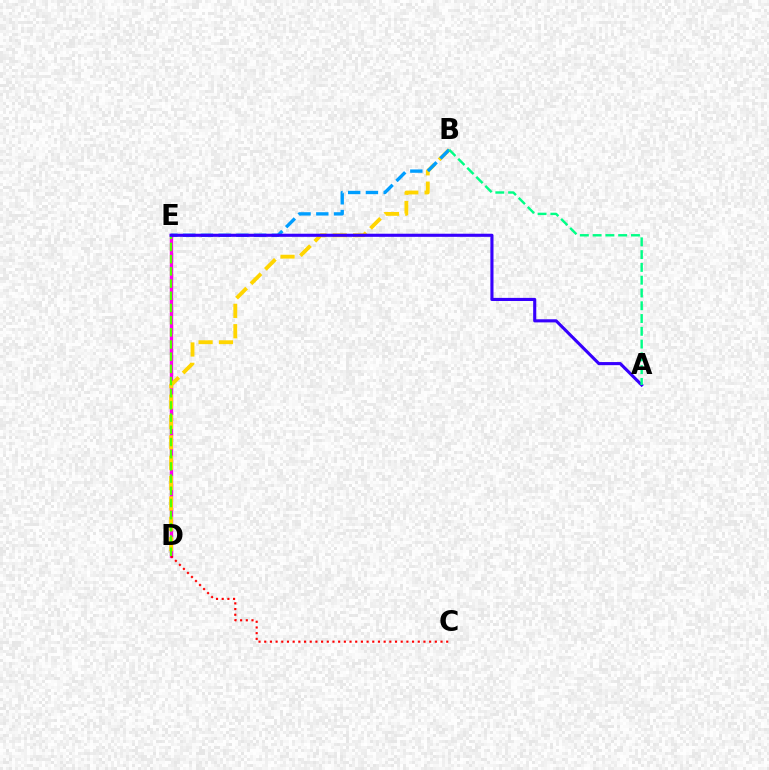{('D', 'E'): [{'color': '#ff00ed', 'line_style': 'solid', 'thickness': 2.44}, {'color': '#4fff00', 'line_style': 'dashed', 'thickness': 1.66}], ('C', 'D'): [{'color': '#ff0000', 'line_style': 'dotted', 'thickness': 1.55}], ('B', 'D'): [{'color': '#ffd500', 'line_style': 'dashed', 'thickness': 2.76}], ('B', 'E'): [{'color': '#009eff', 'line_style': 'dashed', 'thickness': 2.41}], ('A', 'E'): [{'color': '#3700ff', 'line_style': 'solid', 'thickness': 2.24}], ('A', 'B'): [{'color': '#00ff86', 'line_style': 'dashed', 'thickness': 1.74}]}